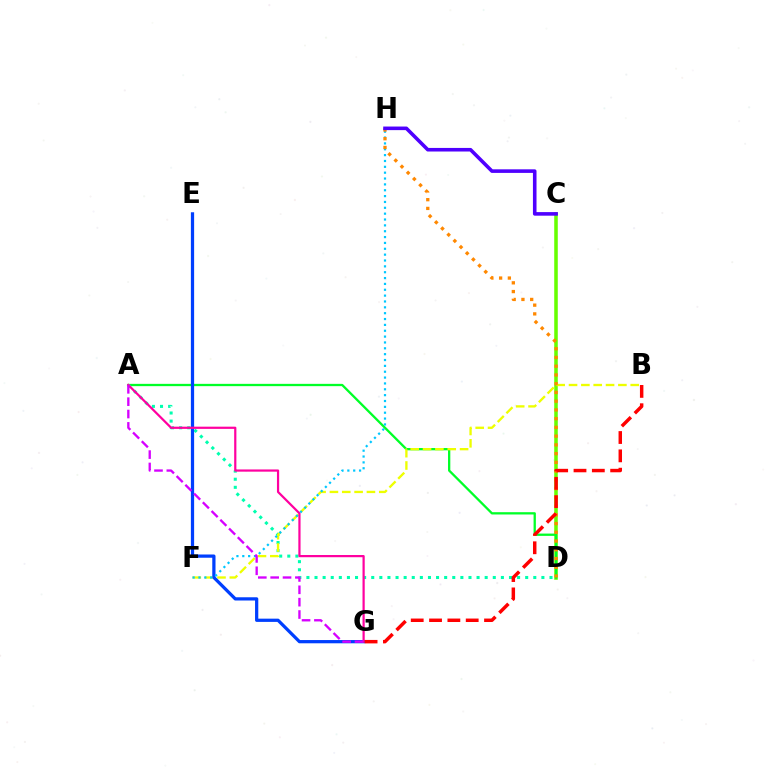{('C', 'D'): [{'color': '#66ff00', 'line_style': 'solid', 'thickness': 2.55}], ('A', 'D'): [{'color': '#00ff27', 'line_style': 'solid', 'thickness': 1.65}, {'color': '#00ffaf', 'line_style': 'dotted', 'thickness': 2.2}], ('B', 'F'): [{'color': '#eeff00', 'line_style': 'dashed', 'thickness': 1.68}], ('E', 'G'): [{'color': '#003fff', 'line_style': 'solid', 'thickness': 2.33}], ('F', 'H'): [{'color': '#00c7ff', 'line_style': 'dotted', 'thickness': 1.59}], ('D', 'H'): [{'color': '#ff8800', 'line_style': 'dotted', 'thickness': 2.38}], ('A', 'G'): [{'color': '#ff00a0', 'line_style': 'solid', 'thickness': 1.59}, {'color': '#d600ff', 'line_style': 'dashed', 'thickness': 1.68}], ('B', 'G'): [{'color': '#ff0000', 'line_style': 'dashed', 'thickness': 2.49}], ('C', 'H'): [{'color': '#4f00ff', 'line_style': 'solid', 'thickness': 2.58}]}